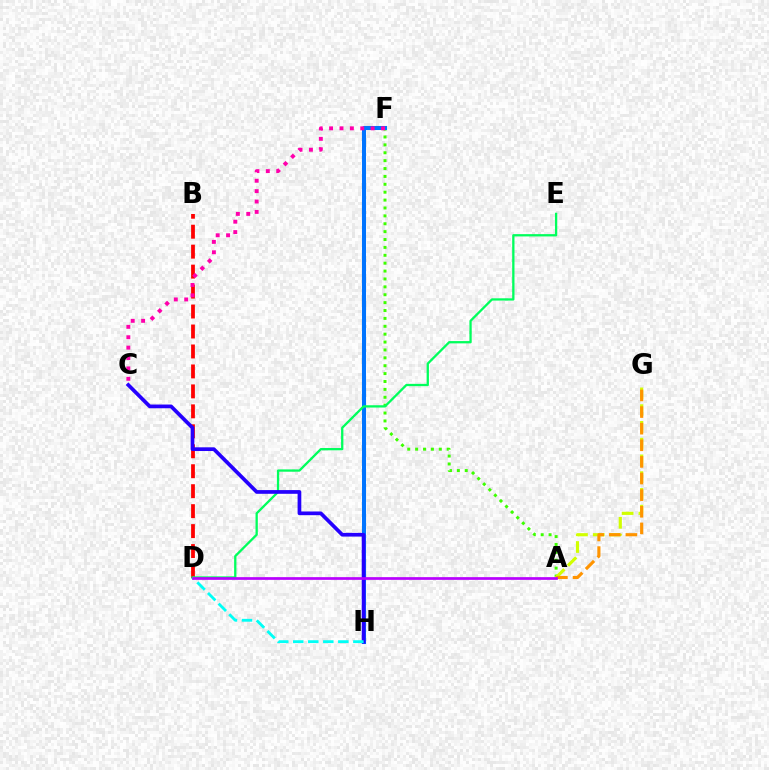{('B', 'D'): [{'color': '#ff0000', 'line_style': 'dashed', 'thickness': 2.71}], ('A', 'F'): [{'color': '#3dff00', 'line_style': 'dotted', 'thickness': 2.14}], ('A', 'G'): [{'color': '#d1ff00', 'line_style': 'dashed', 'thickness': 2.28}, {'color': '#ff9400', 'line_style': 'dashed', 'thickness': 2.26}], ('F', 'H'): [{'color': '#0074ff', 'line_style': 'solid', 'thickness': 2.92}], ('D', 'E'): [{'color': '#00ff5c', 'line_style': 'solid', 'thickness': 1.65}], ('C', 'H'): [{'color': '#2500ff', 'line_style': 'solid', 'thickness': 2.67}], ('D', 'H'): [{'color': '#00fff6', 'line_style': 'dashed', 'thickness': 2.04}], ('A', 'D'): [{'color': '#b900ff', 'line_style': 'solid', 'thickness': 1.95}], ('C', 'F'): [{'color': '#ff00ac', 'line_style': 'dotted', 'thickness': 2.82}]}